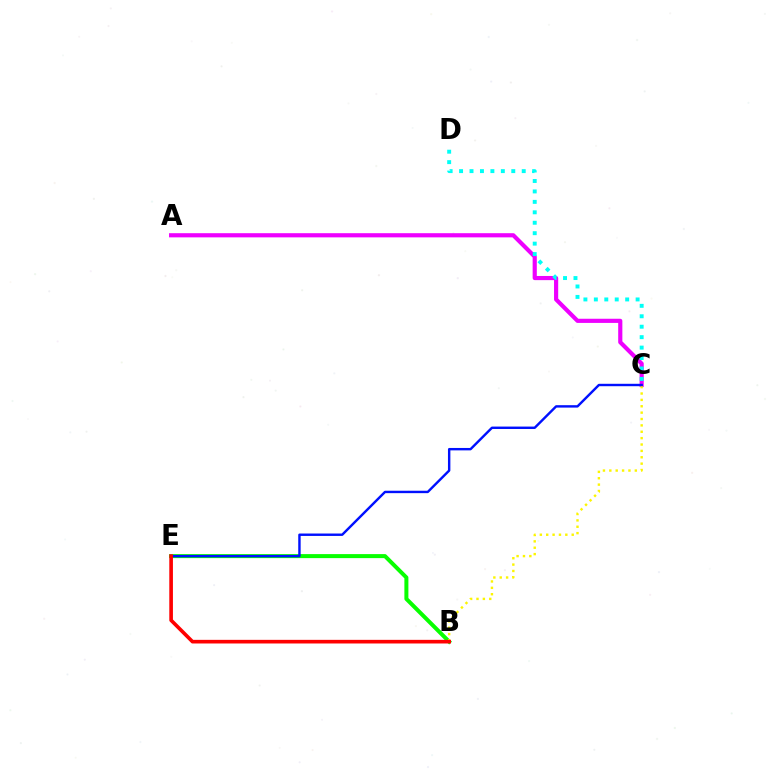{('A', 'C'): [{'color': '#ee00ff', 'line_style': 'solid', 'thickness': 2.99}], ('C', 'D'): [{'color': '#00fff6', 'line_style': 'dotted', 'thickness': 2.84}], ('B', 'E'): [{'color': '#08ff00', 'line_style': 'solid', 'thickness': 2.89}, {'color': '#ff0000', 'line_style': 'solid', 'thickness': 2.62}], ('B', 'C'): [{'color': '#fcf500', 'line_style': 'dotted', 'thickness': 1.73}], ('C', 'E'): [{'color': '#0010ff', 'line_style': 'solid', 'thickness': 1.74}]}